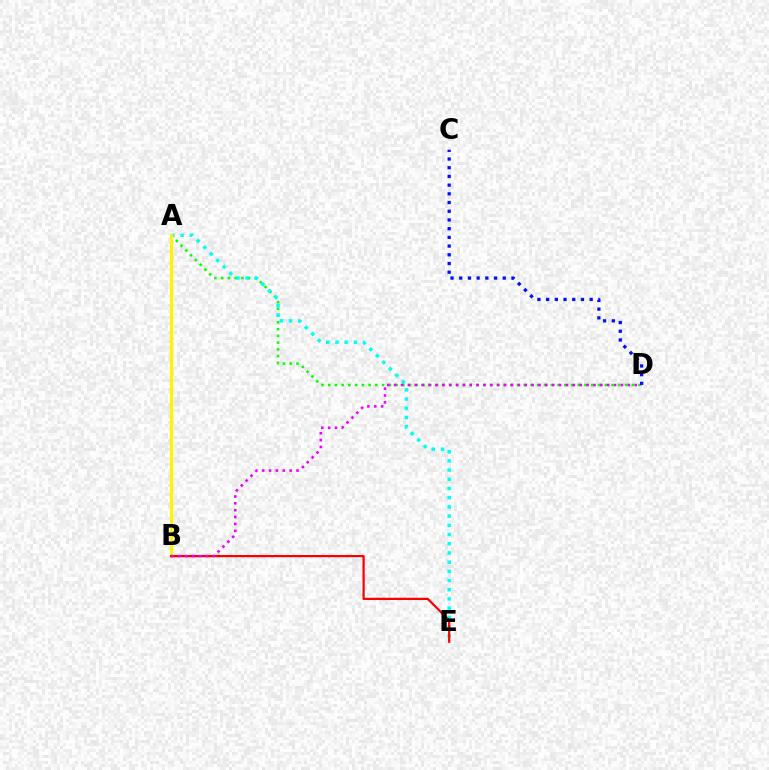{('A', 'D'): [{'color': '#08ff00', 'line_style': 'dotted', 'thickness': 1.83}], ('A', 'E'): [{'color': '#00fff6', 'line_style': 'dotted', 'thickness': 2.5}], ('A', 'B'): [{'color': '#fcf500', 'line_style': 'solid', 'thickness': 2.3}], ('C', 'D'): [{'color': '#0010ff', 'line_style': 'dotted', 'thickness': 2.37}], ('B', 'E'): [{'color': '#ff0000', 'line_style': 'solid', 'thickness': 1.61}], ('B', 'D'): [{'color': '#ee00ff', 'line_style': 'dotted', 'thickness': 1.87}]}